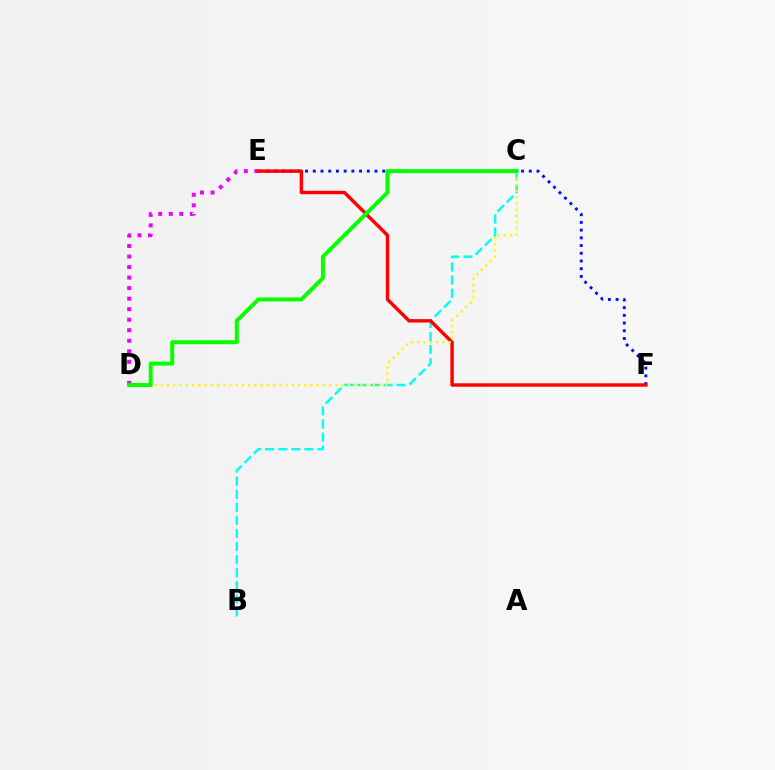{('E', 'F'): [{'color': '#0010ff', 'line_style': 'dotted', 'thickness': 2.1}, {'color': '#ff0000', 'line_style': 'solid', 'thickness': 2.46}], ('D', 'E'): [{'color': '#ee00ff', 'line_style': 'dotted', 'thickness': 2.86}], ('B', 'C'): [{'color': '#00fff6', 'line_style': 'dashed', 'thickness': 1.78}], ('C', 'D'): [{'color': '#fcf500', 'line_style': 'dotted', 'thickness': 1.69}, {'color': '#08ff00', 'line_style': 'solid', 'thickness': 2.87}]}